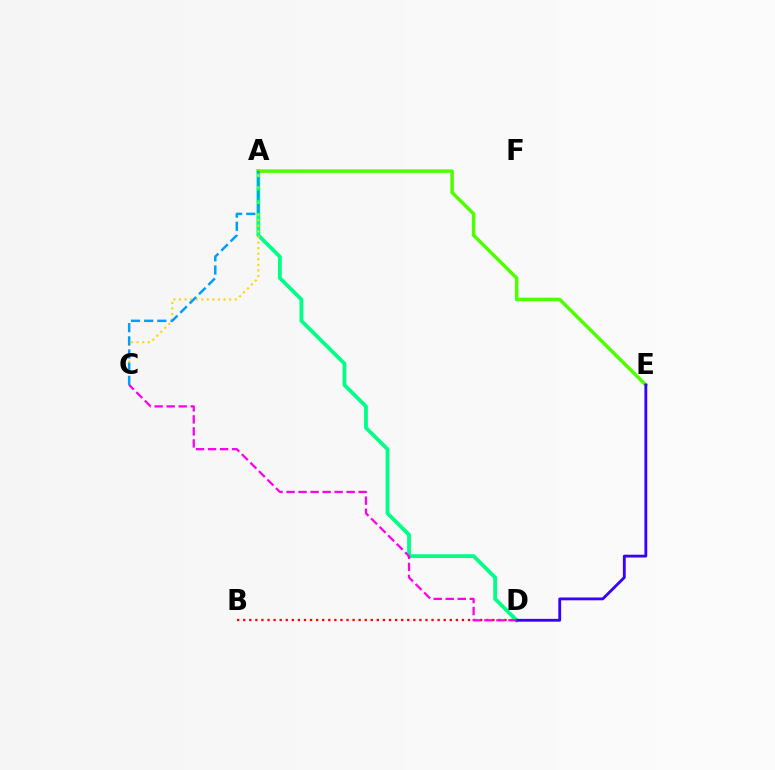{('A', 'D'): [{'color': '#00ff86', 'line_style': 'solid', 'thickness': 2.72}], ('B', 'D'): [{'color': '#ff0000', 'line_style': 'dotted', 'thickness': 1.65}], ('A', 'C'): [{'color': '#ffd500', 'line_style': 'dotted', 'thickness': 1.52}, {'color': '#009eff', 'line_style': 'dashed', 'thickness': 1.79}], ('A', 'E'): [{'color': '#4fff00', 'line_style': 'solid', 'thickness': 2.52}], ('D', 'E'): [{'color': '#3700ff', 'line_style': 'solid', 'thickness': 2.03}], ('C', 'D'): [{'color': '#ff00ed', 'line_style': 'dashed', 'thickness': 1.63}]}